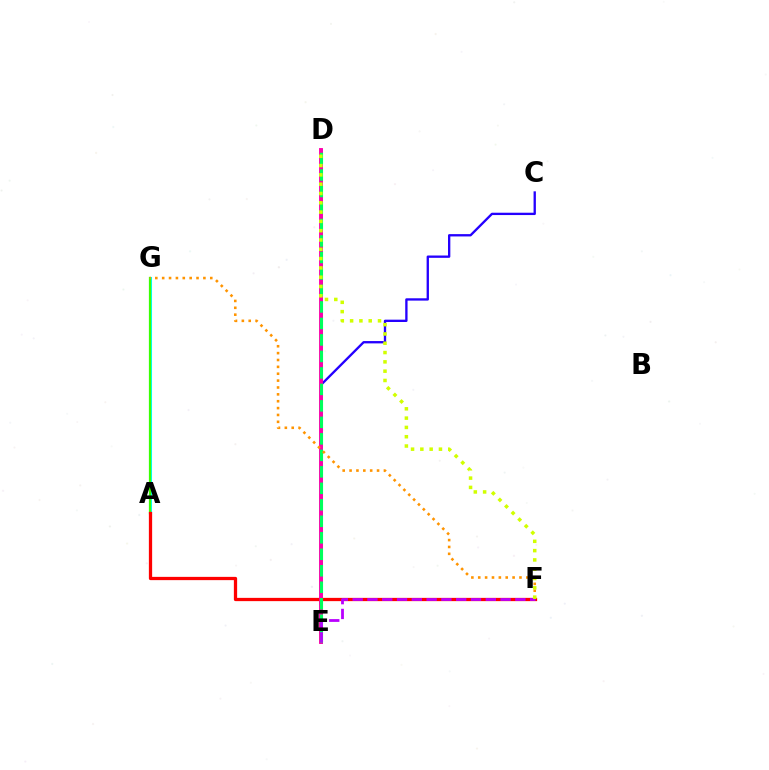{('D', 'E'): [{'color': '#0074ff', 'line_style': 'solid', 'thickness': 2.01}, {'color': '#ff00ac', 'line_style': 'solid', 'thickness': 2.8}, {'color': '#00ff5c', 'line_style': 'dashed', 'thickness': 2.24}], ('A', 'G'): [{'color': '#00fff6', 'line_style': 'solid', 'thickness': 2.21}, {'color': '#3dff00', 'line_style': 'solid', 'thickness': 1.58}], ('C', 'E'): [{'color': '#2500ff', 'line_style': 'solid', 'thickness': 1.68}], ('A', 'F'): [{'color': '#ff0000', 'line_style': 'solid', 'thickness': 2.35}], ('E', 'F'): [{'color': '#b900ff', 'line_style': 'dashed', 'thickness': 2.01}], ('F', 'G'): [{'color': '#ff9400', 'line_style': 'dotted', 'thickness': 1.87}], ('D', 'F'): [{'color': '#d1ff00', 'line_style': 'dotted', 'thickness': 2.53}]}